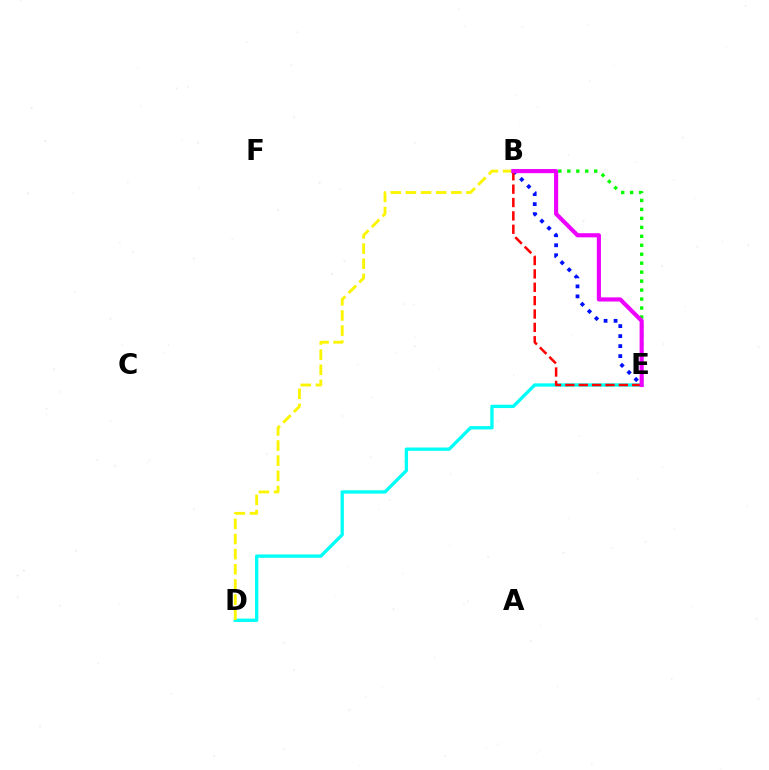{('B', 'E'): [{'color': '#0010ff', 'line_style': 'dotted', 'thickness': 2.72}, {'color': '#ff0000', 'line_style': 'dashed', 'thickness': 1.82}, {'color': '#08ff00', 'line_style': 'dotted', 'thickness': 2.44}, {'color': '#ee00ff', 'line_style': 'solid', 'thickness': 2.97}], ('D', 'E'): [{'color': '#00fff6', 'line_style': 'solid', 'thickness': 2.39}], ('B', 'D'): [{'color': '#fcf500', 'line_style': 'dashed', 'thickness': 2.06}]}